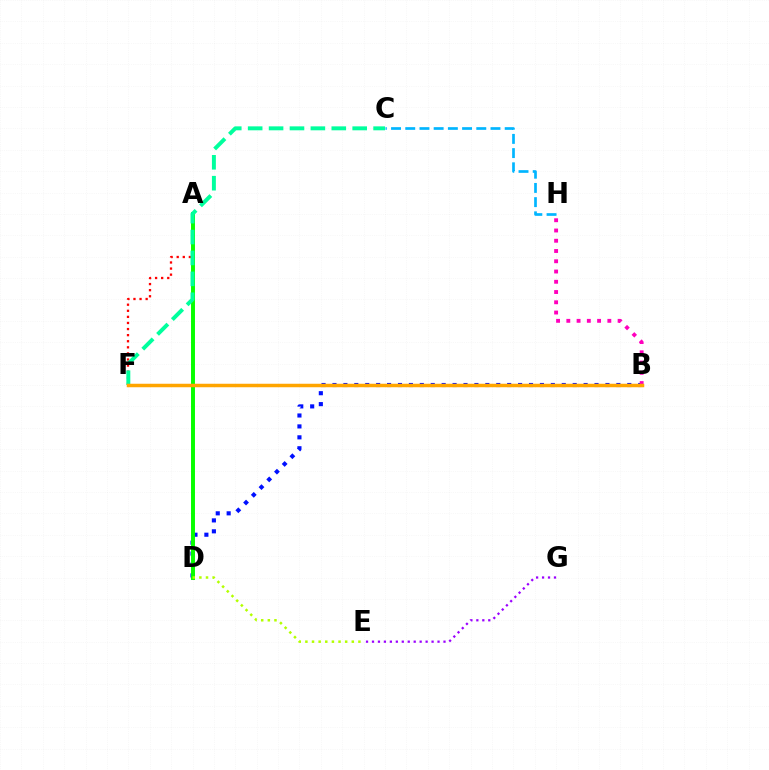{('C', 'H'): [{'color': '#00b5ff', 'line_style': 'dashed', 'thickness': 1.93}], ('A', 'F'): [{'color': '#ff0000', 'line_style': 'dotted', 'thickness': 1.65}], ('B', 'D'): [{'color': '#0010ff', 'line_style': 'dotted', 'thickness': 2.97}], ('A', 'D'): [{'color': '#08ff00', 'line_style': 'solid', 'thickness': 2.84}], ('E', 'G'): [{'color': '#9b00ff', 'line_style': 'dotted', 'thickness': 1.62}], ('B', 'H'): [{'color': '#ff00bd', 'line_style': 'dotted', 'thickness': 2.79}], ('C', 'F'): [{'color': '#00ff9d', 'line_style': 'dashed', 'thickness': 2.84}], ('D', 'E'): [{'color': '#b3ff00', 'line_style': 'dotted', 'thickness': 1.8}], ('B', 'F'): [{'color': '#ffa500', 'line_style': 'solid', 'thickness': 2.51}]}